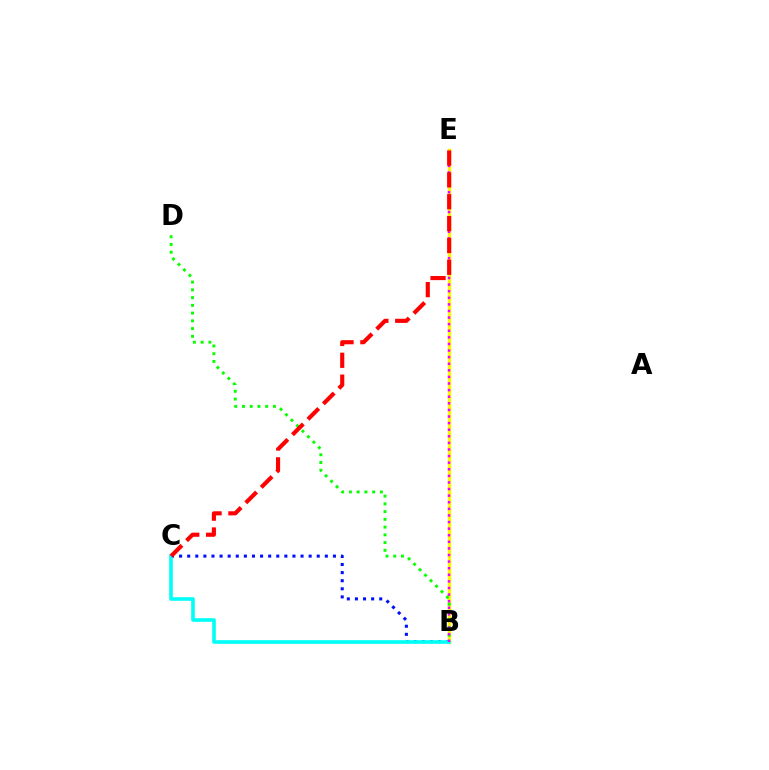{('B', 'E'): [{'color': '#fcf500', 'line_style': 'solid', 'thickness': 2.45}, {'color': '#ee00ff', 'line_style': 'dotted', 'thickness': 1.79}], ('B', 'C'): [{'color': '#0010ff', 'line_style': 'dotted', 'thickness': 2.2}, {'color': '#00fff6', 'line_style': 'solid', 'thickness': 2.6}], ('B', 'D'): [{'color': '#08ff00', 'line_style': 'dotted', 'thickness': 2.1}], ('C', 'E'): [{'color': '#ff0000', 'line_style': 'dashed', 'thickness': 2.97}]}